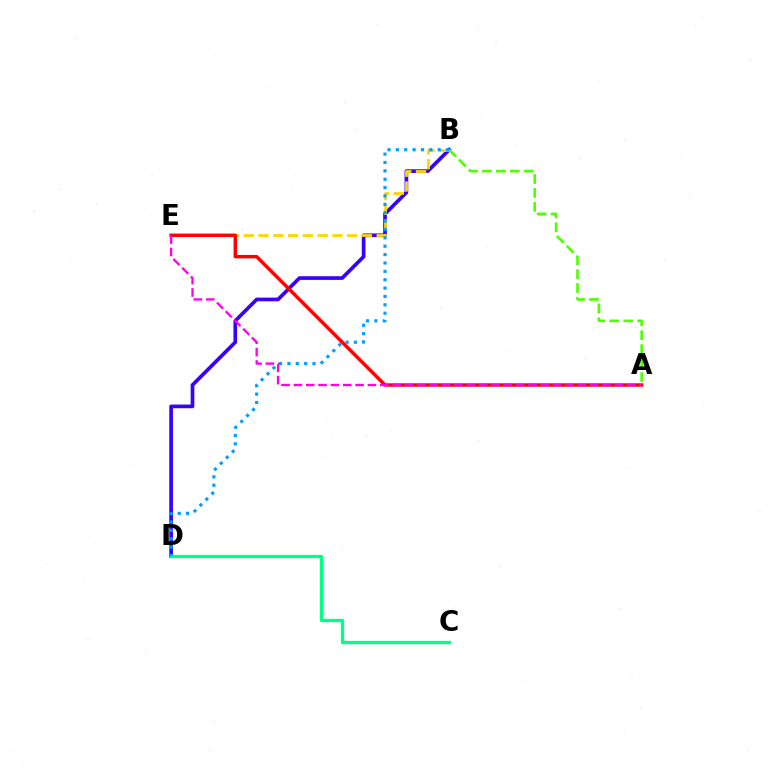{('B', 'D'): [{'color': '#3700ff', 'line_style': 'solid', 'thickness': 2.64}, {'color': '#009eff', 'line_style': 'dotted', 'thickness': 2.27}], ('C', 'D'): [{'color': '#00ff86', 'line_style': 'solid', 'thickness': 2.36}], ('B', 'E'): [{'color': '#ffd500', 'line_style': 'dashed', 'thickness': 2.01}], ('A', 'B'): [{'color': '#4fff00', 'line_style': 'dashed', 'thickness': 1.89}], ('A', 'E'): [{'color': '#ff0000', 'line_style': 'solid', 'thickness': 2.46}, {'color': '#ff00ed', 'line_style': 'dashed', 'thickness': 1.68}]}